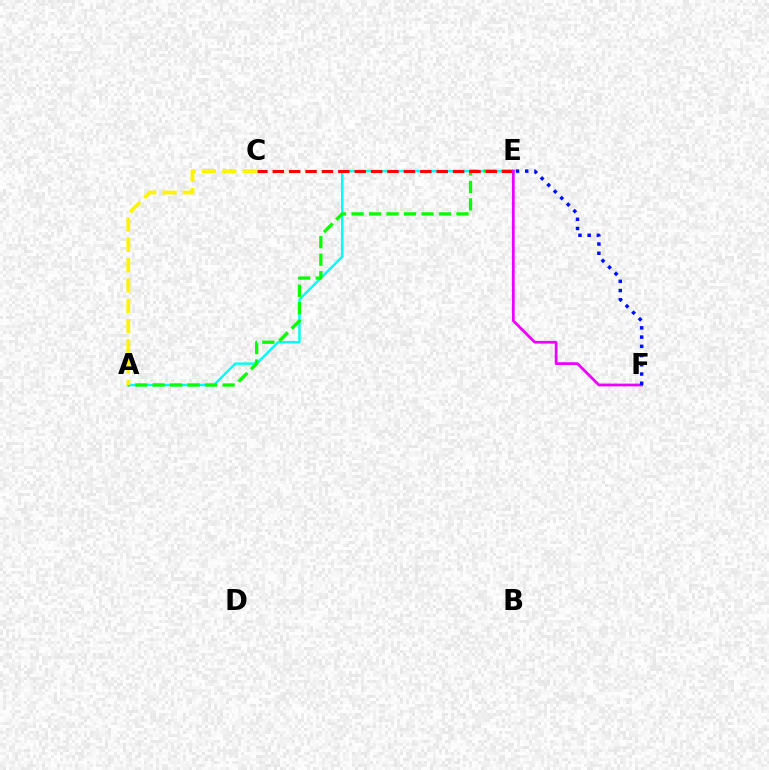{('A', 'E'): [{'color': '#00fff6', 'line_style': 'solid', 'thickness': 1.74}, {'color': '#08ff00', 'line_style': 'dashed', 'thickness': 2.38}], ('C', 'E'): [{'color': '#ff0000', 'line_style': 'dashed', 'thickness': 2.23}], ('E', 'F'): [{'color': '#ee00ff', 'line_style': 'solid', 'thickness': 1.99}, {'color': '#0010ff', 'line_style': 'dotted', 'thickness': 2.51}], ('A', 'C'): [{'color': '#fcf500', 'line_style': 'dashed', 'thickness': 2.76}]}